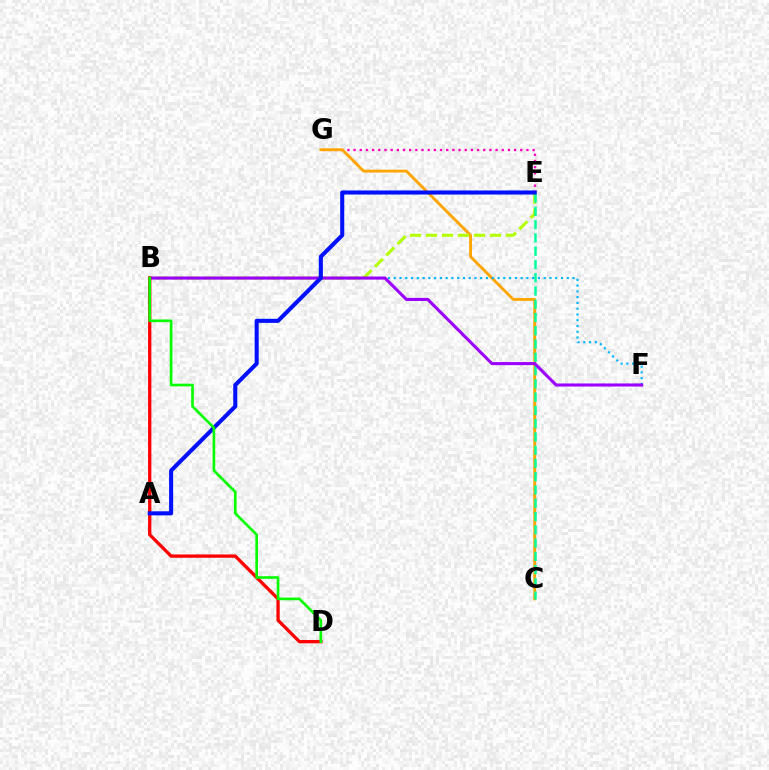{('E', 'G'): [{'color': '#ff00bd', 'line_style': 'dotted', 'thickness': 1.68}], ('C', 'G'): [{'color': '#ffa500', 'line_style': 'solid', 'thickness': 2.06}], ('B', 'E'): [{'color': '#b3ff00', 'line_style': 'dashed', 'thickness': 2.17}], ('C', 'E'): [{'color': '#00ff9d', 'line_style': 'dashed', 'thickness': 1.8}], ('B', 'F'): [{'color': '#00b5ff', 'line_style': 'dotted', 'thickness': 1.57}, {'color': '#9b00ff', 'line_style': 'solid', 'thickness': 2.22}], ('B', 'D'): [{'color': '#ff0000', 'line_style': 'solid', 'thickness': 2.38}, {'color': '#08ff00', 'line_style': 'solid', 'thickness': 1.92}], ('A', 'E'): [{'color': '#0010ff', 'line_style': 'solid', 'thickness': 2.93}]}